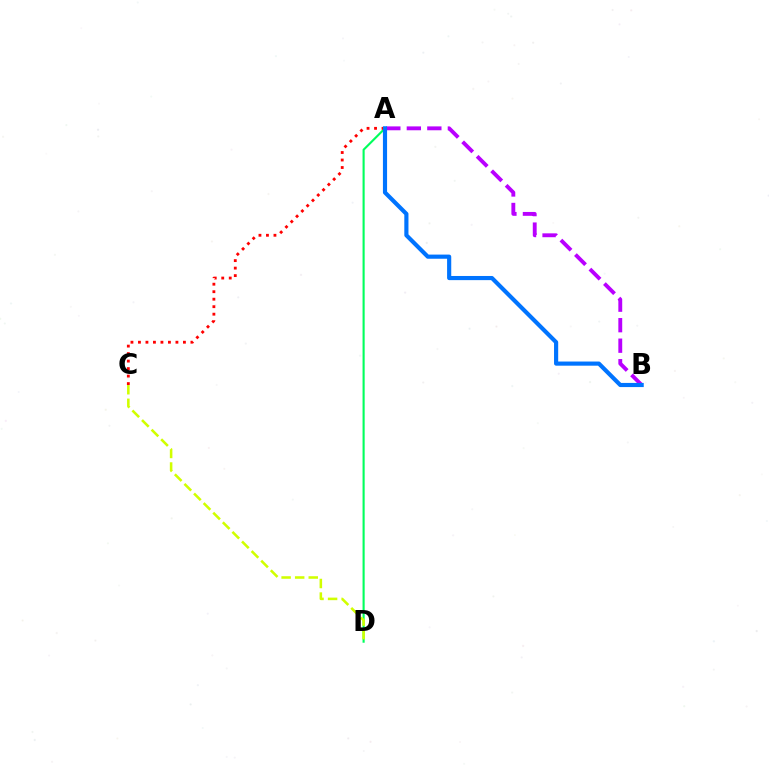{('A', 'D'): [{'color': '#00ff5c', 'line_style': 'solid', 'thickness': 1.52}], ('A', 'B'): [{'color': '#b900ff', 'line_style': 'dashed', 'thickness': 2.79}, {'color': '#0074ff', 'line_style': 'solid', 'thickness': 2.99}], ('C', 'D'): [{'color': '#d1ff00', 'line_style': 'dashed', 'thickness': 1.84}], ('A', 'C'): [{'color': '#ff0000', 'line_style': 'dotted', 'thickness': 2.04}]}